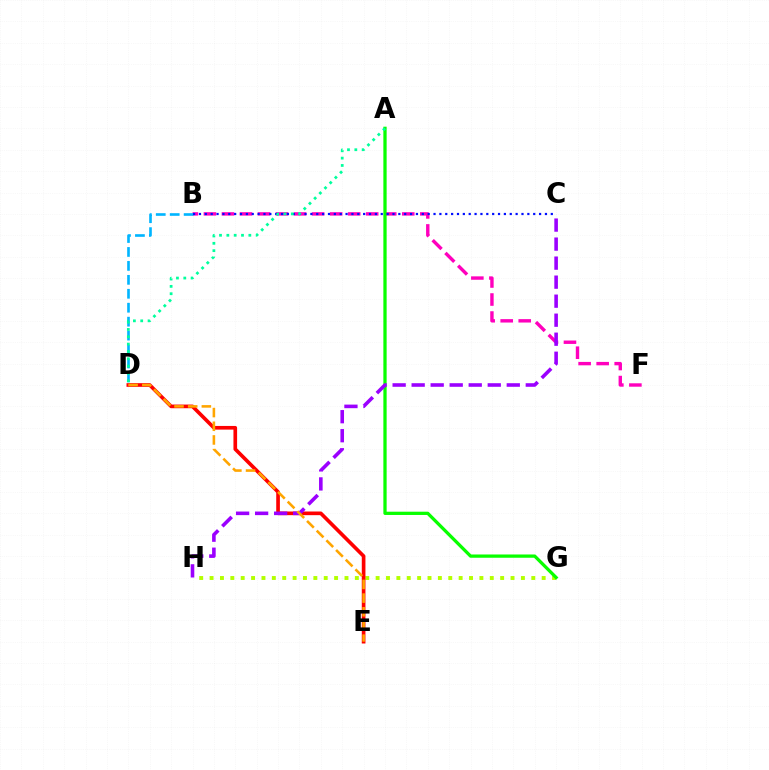{('G', 'H'): [{'color': '#b3ff00', 'line_style': 'dotted', 'thickness': 2.82}], ('D', 'E'): [{'color': '#ff0000', 'line_style': 'solid', 'thickness': 2.64}, {'color': '#ffa500', 'line_style': 'dashed', 'thickness': 1.86}], ('B', 'F'): [{'color': '#ff00bd', 'line_style': 'dashed', 'thickness': 2.45}], ('B', 'D'): [{'color': '#00b5ff', 'line_style': 'dashed', 'thickness': 1.89}], ('A', 'G'): [{'color': '#08ff00', 'line_style': 'solid', 'thickness': 2.35}], ('C', 'H'): [{'color': '#9b00ff', 'line_style': 'dashed', 'thickness': 2.58}], ('B', 'C'): [{'color': '#0010ff', 'line_style': 'dotted', 'thickness': 1.59}], ('A', 'D'): [{'color': '#00ff9d', 'line_style': 'dotted', 'thickness': 1.99}]}